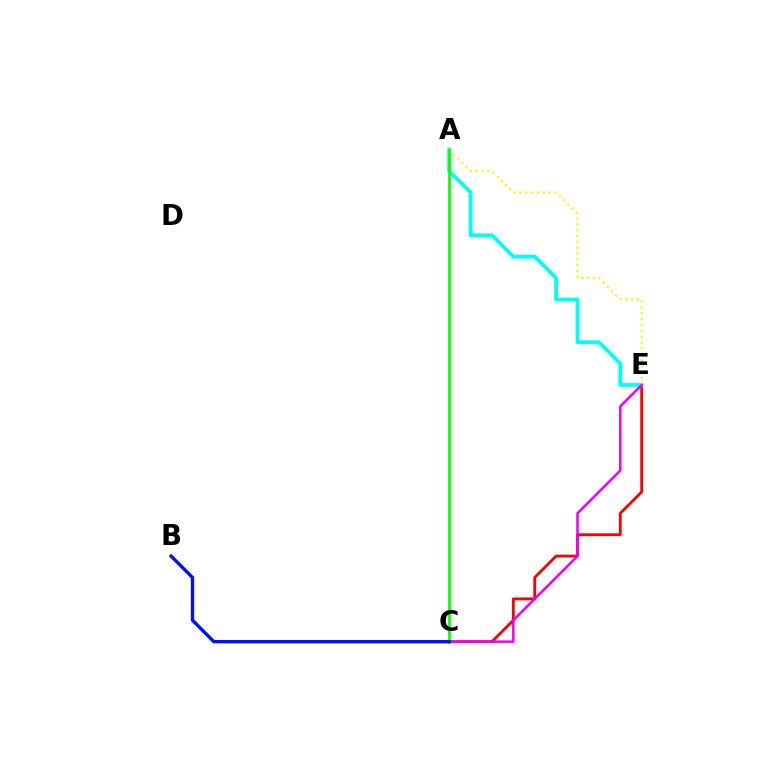{('C', 'E'): [{'color': '#ff0000', 'line_style': 'solid', 'thickness': 2.04}, {'color': '#ee00ff', 'line_style': 'solid', 'thickness': 1.83}], ('A', 'E'): [{'color': '#00fff6', 'line_style': 'solid', 'thickness': 2.73}, {'color': '#fcf500', 'line_style': 'dotted', 'thickness': 1.59}], ('A', 'C'): [{'color': '#08ff00', 'line_style': 'solid', 'thickness': 1.97}], ('B', 'C'): [{'color': '#0010ff', 'line_style': 'solid', 'thickness': 2.43}]}